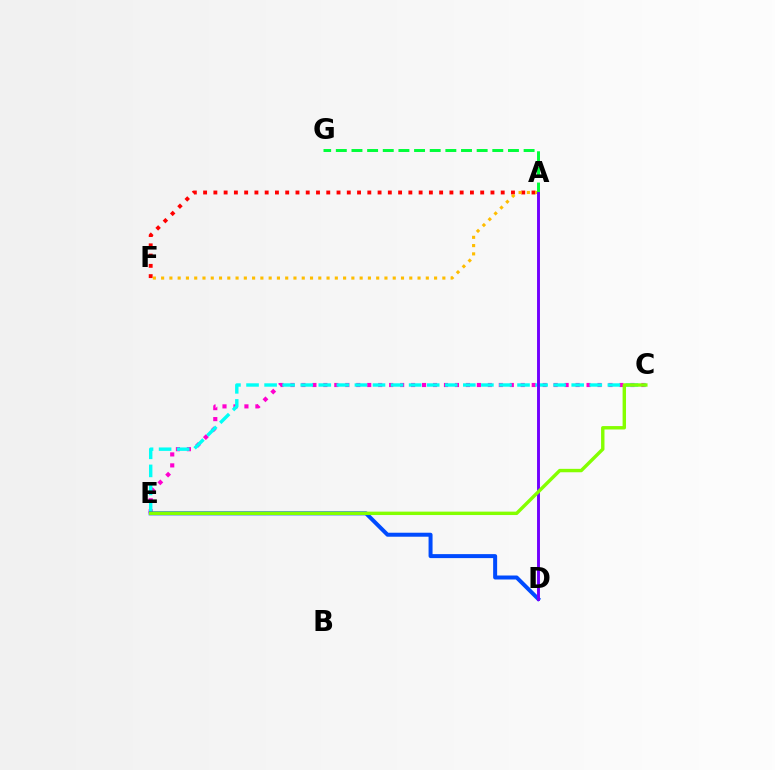{('C', 'E'): [{'color': '#ff00cf', 'line_style': 'dotted', 'thickness': 2.98}, {'color': '#00fff6', 'line_style': 'dashed', 'thickness': 2.45}, {'color': '#84ff00', 'line_style': 'solid', 'thickness': 2.45}], ('A', 'F'): [{'color': '#ff0000', 'line_style': 'dotted', 'thickness': 2.79}, {'color': '#ffbd00', 'line_style': 'dotted', 'thickness': 2.25}], ('A', 'G'): [{'color': '#00ff39', 'line_style': 'dashed', 'thickness': 2.13}], ('D', 'E'): [{'color': '#004bff', 'line_style': 'solid', 'thickness': 2.87}], ('A', 'D'): [{'color': '#7200ff', 'line_style': 'solid', 'thickness': 2.11}]}